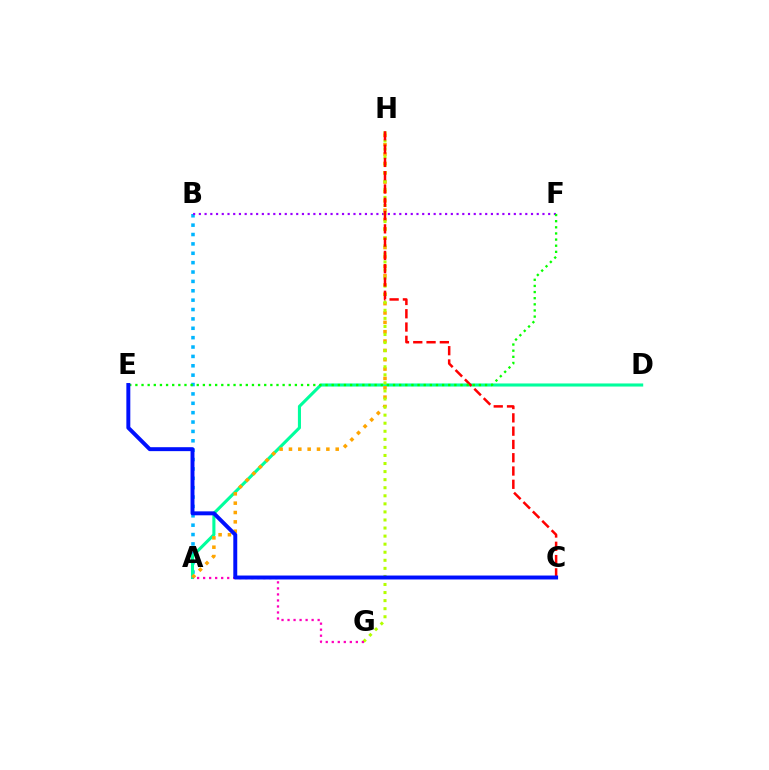{('A', 'B'): [{'color': '#00b5ff', 'line_style': 'dotted', 'thickness': 2.55}], ('A', 'D'): [{'color': '#00ff9d', 'line_style': 'solid', 'thickness': 2.22}], ('B', 'F'): [{'color': '#9b00ff', 'line_style': 'dotted', 'thickness': 1.56}], ('A', 'H'): [{'color': '#ffa500', 'line_style': 'dotted', 'thickness': 2.54}], ('G', 'H'): [{'color': '#b3ff00', 'line_style': 'dotted', 'thickness': 2.19}], ('C', 'H'): [{'color': '#ff0000', 'line_style': 'dashed', 'thickness': 1.8}], ('A', 'G'): [{'color': '#ff00bd', 'line_style': 'dotted', 'thickness': 1.64}], ('E', 'F'): [{'color': '#08ff00', 'line_style': 'dotted', 'thickness': 1.67}], ('C', 'E'): [{'color': '#0010ff', 'line_style': 'solid', 'thickness': 2.84}]}